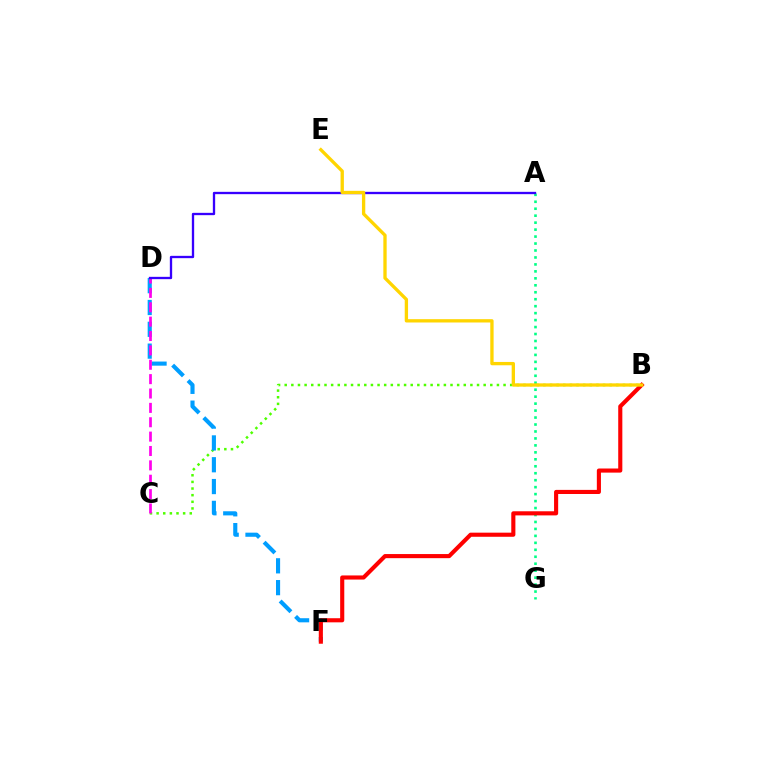{('B', 'C'): [{'color': '#4fff00', 'line_style': 'dotted', 'thickness': 1.8}], ('D', 'F'): [{'color': '#009eff', 'line_style': 'dashed', 'thickness': 2.96}], ('C', 'D'): [{'color': '#ff00ed', 'line_style': 'dashed', 'thickness': 1.95}], ('A', 'G'): [{'color': '#00ff86', 'line_style': 'dotted', 'thickness': 1.89}], ('A', 'D'): [{'color': '#3700ff', 'line_style': 'solid', 'thickness': 1.67}], ('B', 'F'): [{'color': '#ff0000', 'line_style': 'solid', 'thickness': 2.96}], ('B', 'E'): [{'color': '#ffd500', 'line_style': 'solid', 'thickness': 2.39}]}